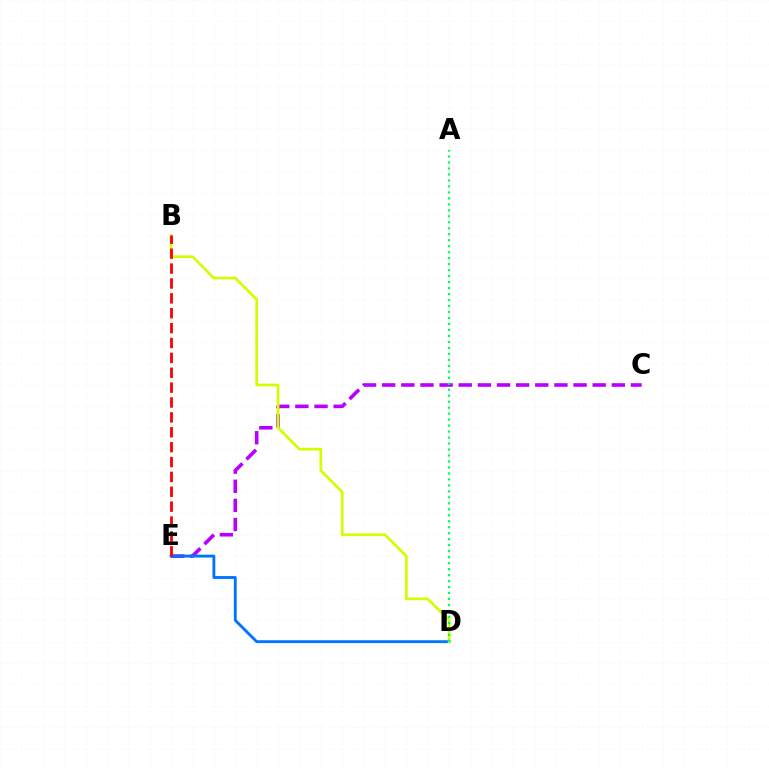{('C', 'E'): [{'color': '#b900ff', 'line_style': 'dashed', 'thickness': 2.6}], ('D', 'E'): [{'color': '#0074ff', 'line_style': 'solid', 'thickness': 2.06}], ('B', 'D'): [{'color': '#d1ff00', 'line_style': 'solid', 'thickness': 1.94}], ('B', 'E'): [{'color': '#ff0000', 'line_style': 'dashed', 'thickness': 2.02}], ('A', 'D'): [{'color': '#00ff5c', 'line_style': 'dotted', 'thickness': 1.62}]}